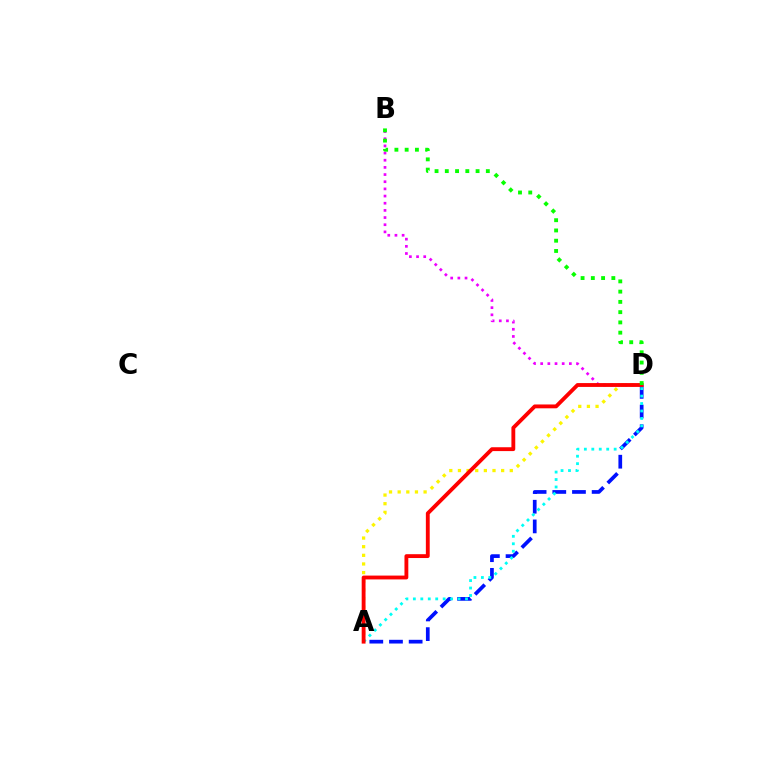{('B', 'D'): [{'color': '#ee00ff', 'line_style': 'dotted', 'thickness': 1.95}, {'color': '#08ff00', 'line_style': 'dotted', 'thickness': 2.79}], ('A', 'D'): [{'color': '#fcf500', 'line_style': 'dotted', 'thickness': 2.35}, {'color': '#0010ff', 'line_style': 'dashed', 'thickness': 2.67}, {'color': '#00fff6', 'line_style': 'dotted', 'thickness': 2.02}, {'color': '#ff0000', 'line_style': 'solid', 'thickness': 2.77}]}